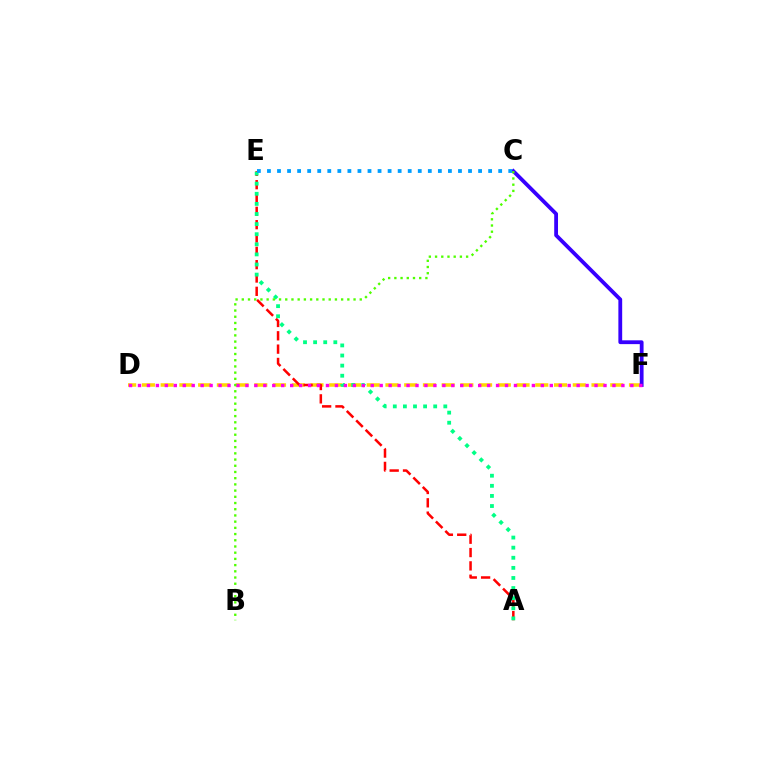{('D', 'F'): [{'color': '#ffd500', 'line_style': 'dashed', 'thickness': 2.54}, {'color': '#ff00ed', 'line_style': 'dotted', 'thickness': 2.43}], ('A', 'E'): [{'color': '#ff0000', 'line_style': 'dashed', 'thickness': 1.81}, {'color': '#00ff86', 'line_style': 'dotted', 'thickness': 2.74}], ('C', 'F'): [{'color': '#3700ff', 'line_style': 'solid', 'thickness': 2.74}], ('C', 'E'): [{'color': '#009eff', 'line_style': 'dotted', 'thickness': 2.73}], ('B', 'C'): [{'color': '#4fff00', 'line_style': 'dotted', 'thickness': 1.69}]}